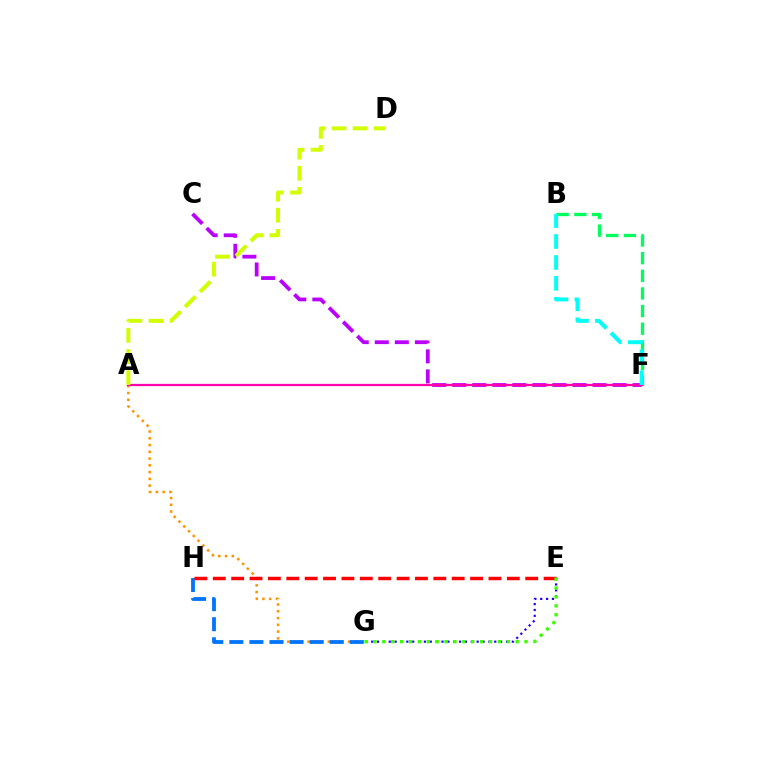{('C', 'F'): [{'color': '#b900ff', 'line_style': 'dashed', 'thickness': 2.72}], ('A', 'G'): [{'color': '#ff9400', 'line_style': 'dotted', 'thickness': 1.84}], ('B', 'F'): [{'color': '#00ff5c', 'line_style': 'dashed', 'thickness': 2.4}, {'color': '#00fff6', 'line_style': 'dashed', 'thickness': 2.84}], ('G', 'H'): [{'color': '#0074ff', 'line_style': 'dashed', 'thickness': 2.73}], ('A', 'F'): [{'color': '#ff00ac', 'line_style': 'solid', 'thickness': 1.63}], ('E', 'G'): [{'color': '#2500ff', 'line_style': 'dotted', 'thickness': 1.59}, {'color': '#3dff00', 'line_style': 'dotted', 'thickness': 2.42}], ('E', 'H'): [{'color': '#ff0000', 'line_style': 'dashed', 'thickness': 2.5}], ('A', 'D'): [{'color': '#d1ff00', 'line_style': 'dashed', 'thickness': 2.87}]}